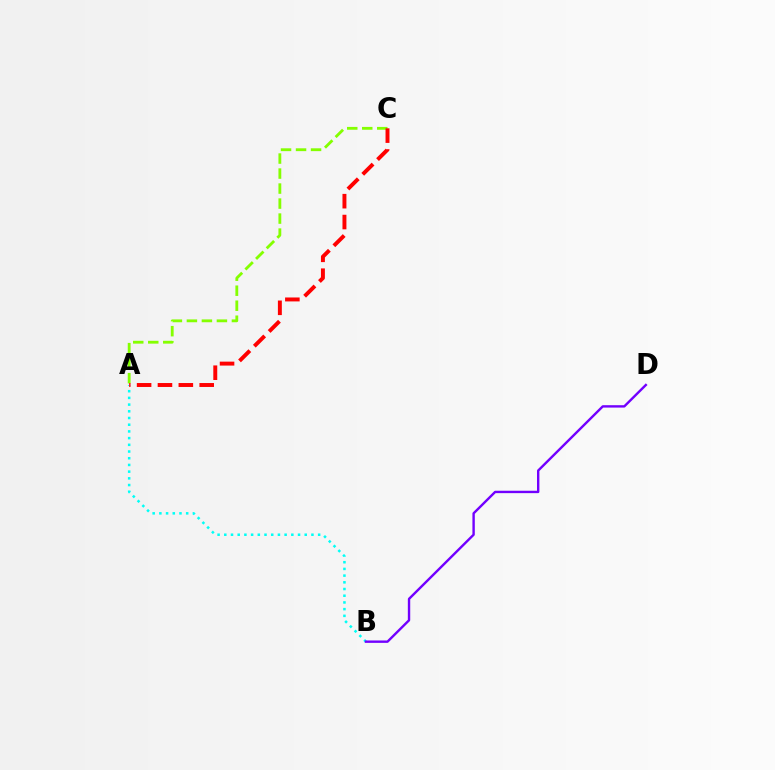{('A', 'B'): [{'color': '#00fff6', 'line_style': 'dotted', 'thickness': 1.82}], ('A', 'C'): [{'color': '#84ff00', 'line_style': 'dashed', 'thickness': 2.04}, {'color': '#ff0000', 'line_style': 'dashed', 'thickness': 2.83}], ('B', 'D'): [{'color': '#7200ff', 'line_style': 'solid', 'thickness': 1.72}]}